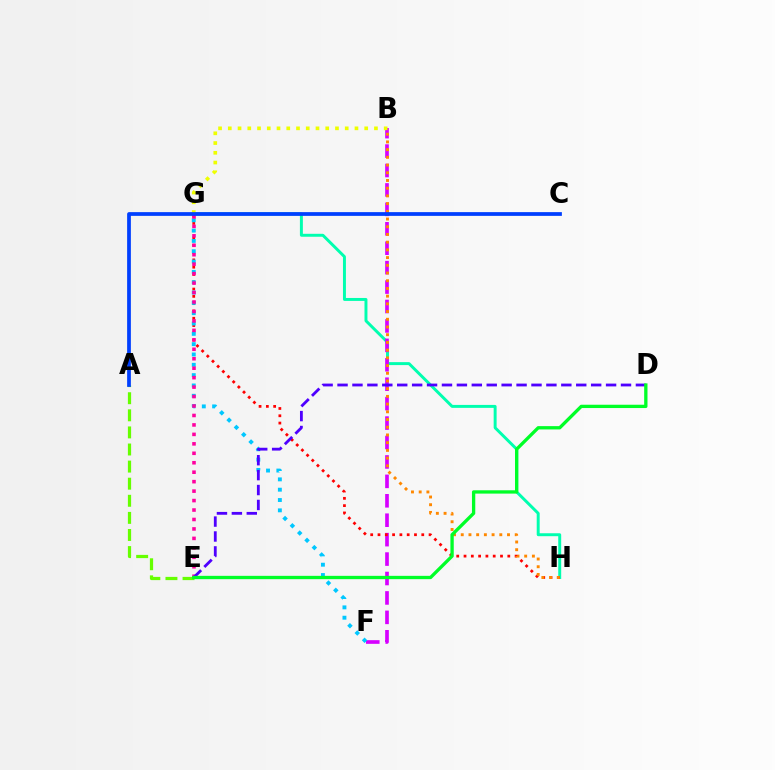{('G', 'H'): [{'color': '#00ffaf', 'line_style': 'solid', 'thickness': 2.12}, {'color': '#ff0000', 'line_style': 'dotted', 'thickness': 1.98}], ('B', 'F'): [{'color': '#d600ff', 'line_style': 'dashed', 'thickness': 2.64}], ('A', 'E'): [{'color': '#66ff00', 'line_style': 'dashed', 'thickness': 2.32}], ('B', 'G'): [{'color': '#eeff00', 'line_style': 'dotted', 'thickness': 2.65}], ('F', 'G'): [{'color': '#00c7ff', 'line_style': 'dotted', 'thickness': 2.81}], ('E', 'G'): [{'color': '#ff00a0', 'line_style': 'dotted', 'thickness': 2.57}], ('D', 'E'): [{'color': '#4f00ff', 'line_style': 'dashed', 'thickness': 2.03}, {'color': '#00ff27', 'line_style': 'solid', 'thickness': 2.38}], ('B', 'H'): [{'color': '#ff8800', 'line_style': 'dotted', 'thickness': 2.1}], ('A', 'C'): [{'color': '#003fff', 'line_style': 'solid', 'thickness': 2.7}]}